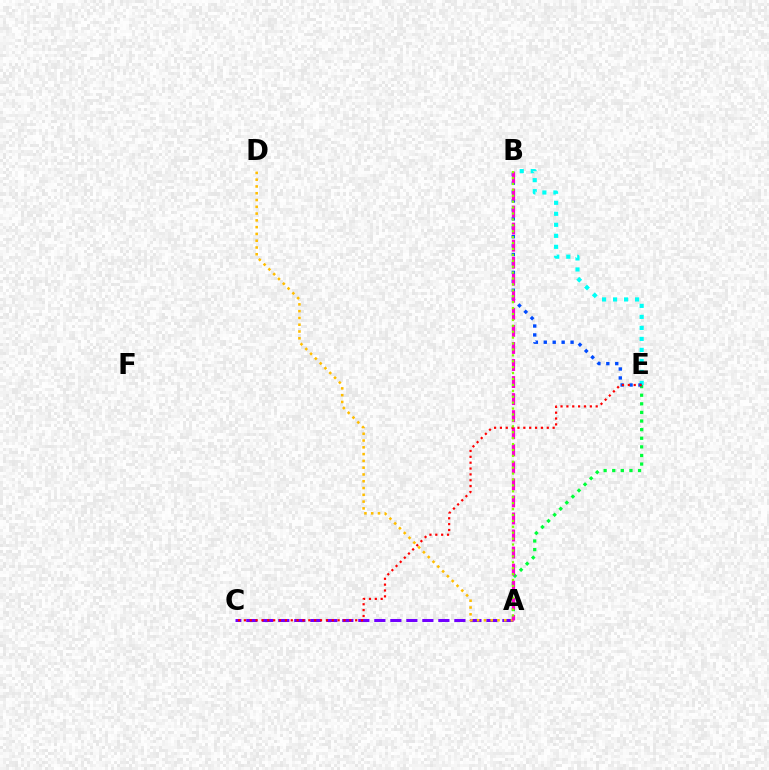{('A', 'C'): [{'color': '#7200ff', 'line_style': 'dashed', 'thickness': 2.17}], ('A', 'E'): [{'color': '#00ff39', 'line_style': 'dotted', 'thickness': 2.34}], ('B', 'E'): [{'color': '#00fff6', 'line_style': 'dotted', 'thickness': 2.99}, {'color': '#004bff', 'line_style': 'dotted', 'thickness': 2.42}], ('A', 'D'): [{'color': '#ffbd00', 'line_style': 'dotted', 'thickness': 1.84}], ('A', 'B'): [{'color': '#ff00cf', 'line_style': 'dashed', 'thickness': 2.32}, {'color': '#84ff00', 'line_style': 'dotted', 'thickness': 1.61}], ('C', 'E'): [{'color': '#ff0000', 'line_style': 'dotted', 'thickness': 1.59}]}